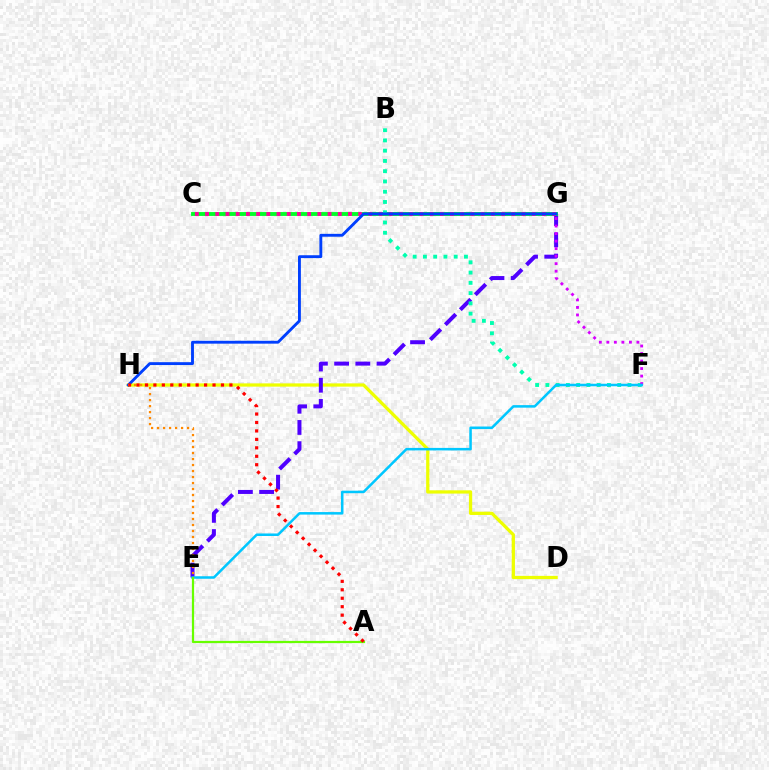{('D', 'H'): [{'color': '#eeff00', 'line_style': 'solid', 'thickness': 2.35}], ('E', 'G'): [{'color': '#4f00ff', 'line_style': 'dashed', 'thickness': 2.88}], ('C', 'G'): [{'color': '#00ff27', 'line_style': 'solid', 'thickness': 2.79}, {'color': '#ff00a0', 'line_style': 'dotted', 'thickness': 2.77}], ('B', 'F'): [{'color': '#00ffaf', 'line_style': 'dotted', 'thickness': 2.79}], ('G', 'H'): [{'color': '#003fff', 'line_style': 'solid', 'thickness': 2.07}], ('F', 'G'): [{'color': '#d600ff', 'line_style': 'dotted', 'thickness': 2.04}], ('E', 'F'): [{'color': '#00c7ff', 'line_style': 'solid', 'thickness': 1.82}], ('A', 'E'): [{'color': '#66ff00', 'line_style': 'solid', 'thickness': 1.6}], ('E', 'H'): [{'color': '#ff8800', 'line_style': 'dotted', 'thickness': 1.63}], ('A', 'H'): [{'color': '#ff0000', 'line_style': 'dotted', 'thickness': 2.3}]}